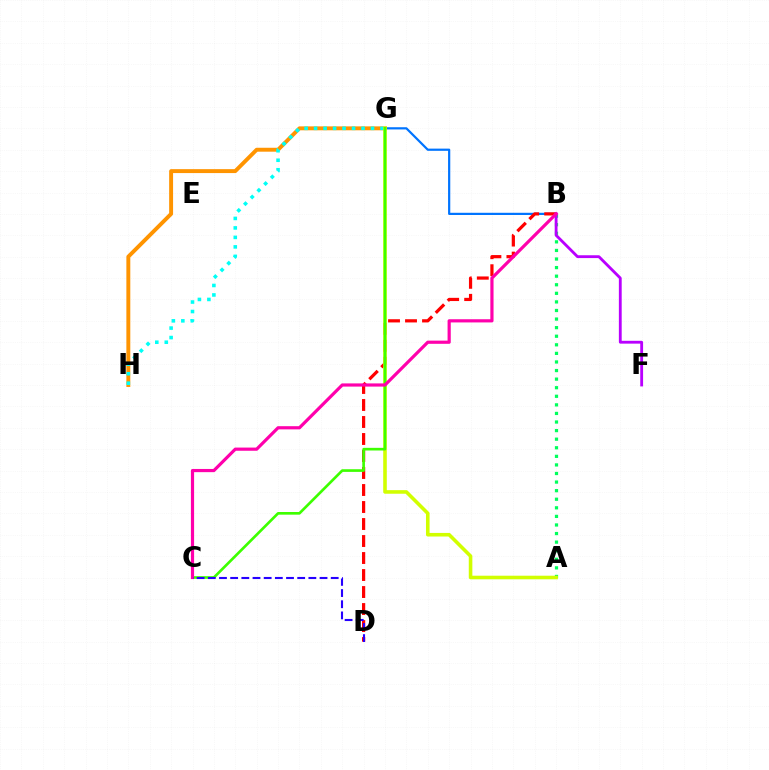{('B', 'G'): [{'color': '#0074ff', 'line_style': 'solid', 'thickness': 1.59}], ('B', 'D'): [{'color': '#ff0000', 'line_style': 'dashed', 'thickness': 2.31}], ('G', 'H'): [{'color': '#ff9400', 'line_style': 'solid', 'thickness': 2.83}, {'color': '#00fff6', 'line_style': 'dotted', 'thickness': 2.58}], ('A', 'B'): [{'color': '#00ff5c', 'line_style': 'dotted', 'thickness': 2.33}], ('A', 'G'): [{'color': '#d1ff00', 'line_style': 'solid', 'thickness': 2.58}], ('B', 'F'): [{'color': '#b900ff', 'line_style': 'solid', 'thickness': 2.04}], ('C', 'G'): [{'color': '#3dff00', 'line_style': 'solid', 'thickness': 1.91}], ('B', 'C'): [{'color': '#ff00ac', 'line_style': 'solid', 'thickness': 2.3}], ('C', 'D'): [{'color': '#2500ff', 'line_style': 'dashed', 'thickness': 1.52}]}